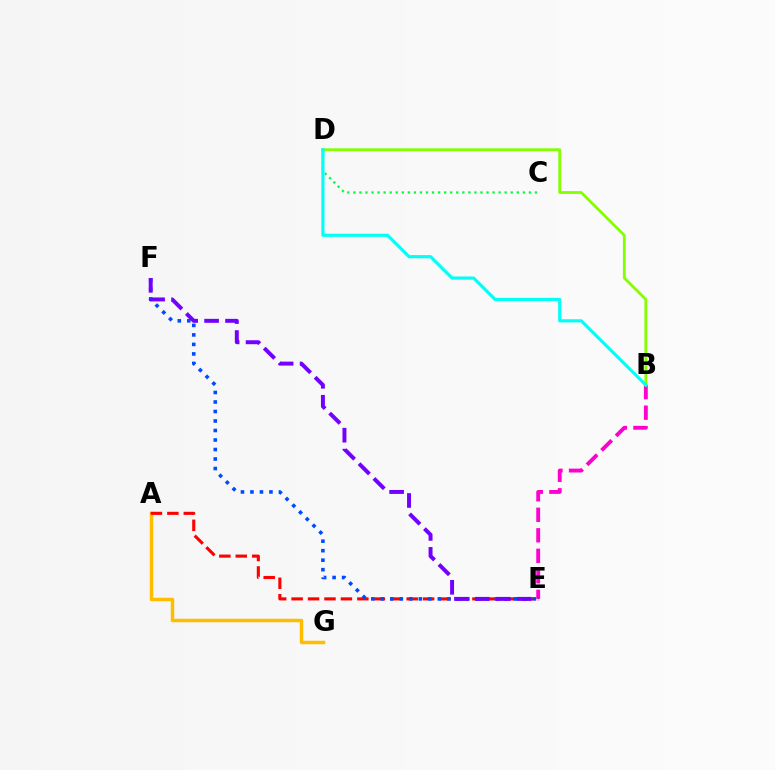{('A', 'G'): [{'color': '#ffbd00', 'line_style': 'solid', 'thickness': 2.51}], ('C', 'D'): [{'color': '#00ff39', 'line_style': 'dotted', 'thickness': 1.64}], ('B', 'E'): [{'color': '#ff00cf', 'line_style': 'dashed', 'thickness': 2.79}], ('A', 'E'): [{'color': '#ff0000', 'line_style': 'dashed', 'thickness': 2.23}], ('E', 'F'): [{'color': '#004bff', 'line_style': 'dotted', 'thickness': 2.58}, {'color': '#7200ff', 'line_style': 'dashed', 'thickness': 2.85}], ('B', 'D'): [{'color': '#84ff00', 'line_style': 'solid', 'thickness': 2.02}, {'color': '#00fff6', 'line_style': 'solid', 'thickness': 2.27}]}